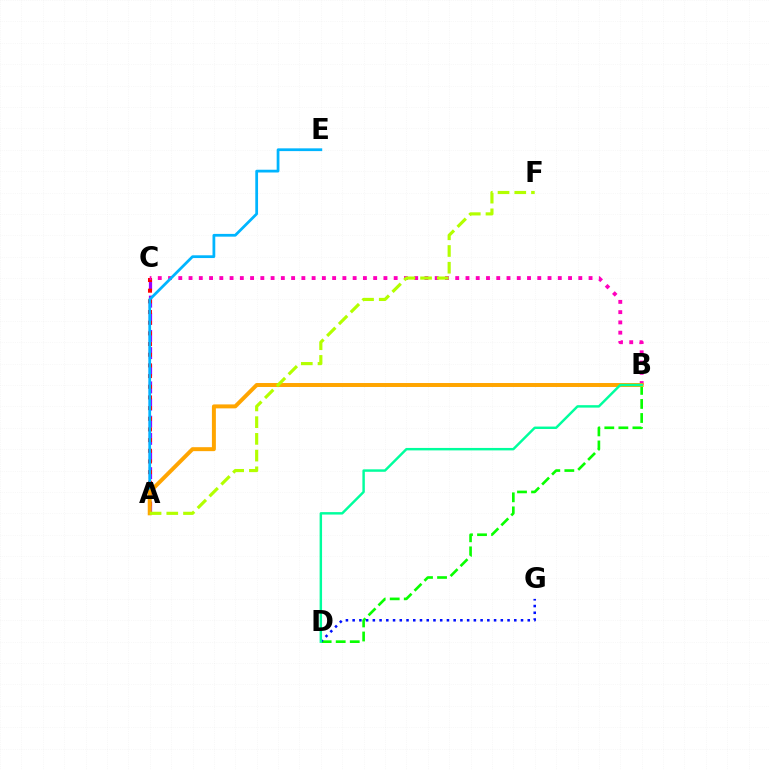{('A', 'C'): [{'color': '#9b00ff', 'line_style': 'dashed', 'thickness': 2.33}, {'color': '#ff0000', 'line_style': 'dotted', 'thickness': 2.9}], ('B', 'D'): [{'color': '#08ff00', 'line_style': 'dashed', 'thickness': 1.91}, {'color': '#00ff9d', 'line_style': 'solid', 'thickness': 1.76}], ('B', 'C'): [{'color': '#ff00bd', 'line_style': 'dotted', 'thickness': 2.79}], ('A', 'E'): [{'color': '#00b5ff', 'line_style': 'solid', 'thickness': 1.99}], ('A', 'B'): [{'color': '#ffa500', 'line_style': 'solid', 'thickness': 2.85}], ('D', 'G'): [{'color': '#0010ff', 'line_style': 'dotted', 'thickness': 1.83}], ('A', 'F'): [{'color': '#b3ff00', 'line_style': 'dashed', 'thickness': 2.27}]}